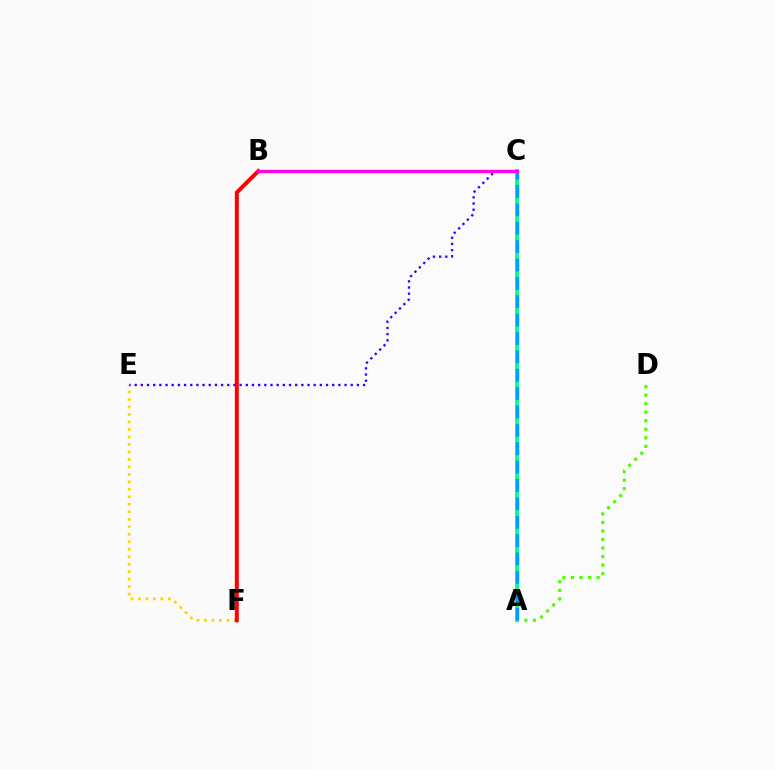{('A', 'D'): [{'color': '#4fff00', 'line_style': 'dotted', 'thickness': 2.32}], ('E', 'F'): [{'color': '#ffd500', 'line_style': 'dotted', 'thickness': 2.03}], ('A', 'C'): [{'color': '#00ff86', 'line_style': 'solid', 'thickness': 2.77}, {'color': '#009eff', 'line_style': 'dashed', 'thickness': 2.5}], ('C', 'E'): [{'color': '#3700ff', 'line_style': 'dotted', 'thickness': 1.68}], ('B', 'F'): [{'color': '#ff0000', 'line_style': 'solid', 'thickness': 2.87}], ('B', 'C'): [{'color': '#ff00ed', 'line_style': 'solid', 'thickness': 2.34}]}